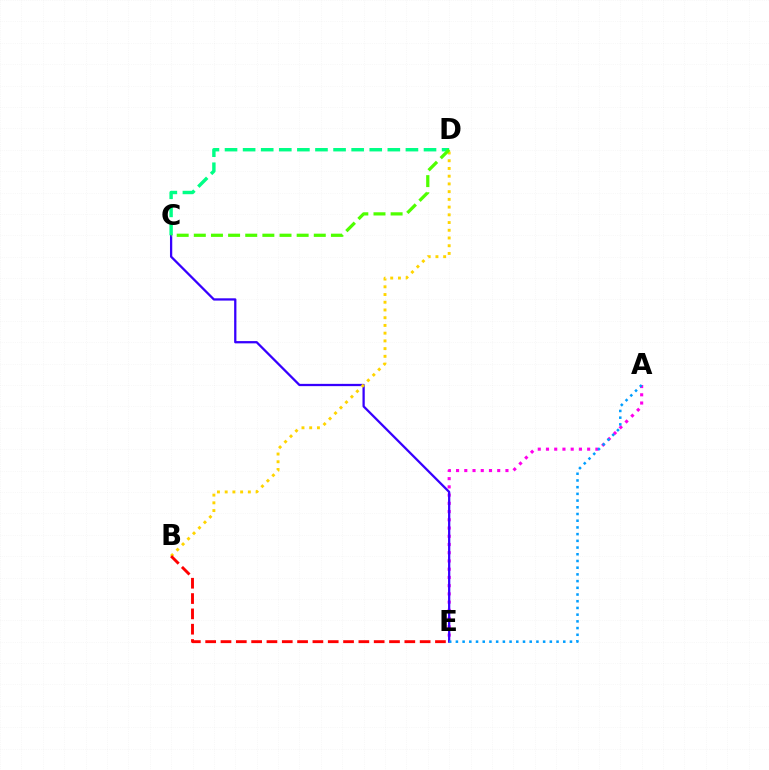{('A', 'E'): [{'color': '#ff00ed', 'line_style': 'dotted', 'thickness': 2.24}, {'color': '#009eff', 'line_style': 'dotted', 'thickness': 1.82}], ('C', 'E'): [{'color': '#3700ff', 'line_style': 'solid', 'thickness': 1.64}], ('B', 'D'): [{'color': '#ffd500', 'line_style': 'dotted', 'thickness': 2.1}], ('C', 'D'): [{'color': '#00ff86', 'line_style': 'dashed', 'thickness': 2.46}, {'color': '#4fff00', 'line_style': 'dashed', 'thickness': 2.33}], ('B', 'E'): [{'color': '#ff0000', 'line_style': 'dashed', 'thickness': 2.08}]}